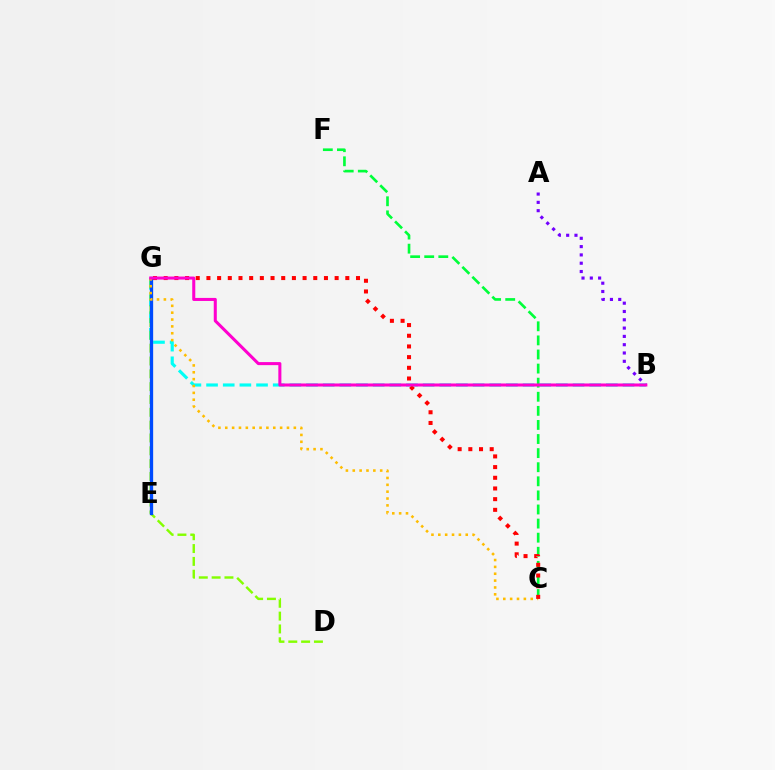{('B', 'G'): [{'color': '#00fff6', 'line_style': 'dashed', 'thickness': 2.26}, {'color': '#ff00cf', 'line_style': 'solid', 'thickness': 2.19}], ('D', 'G'): [{'color': '#84ff00', 'line_style': 'dashed', 'thickness': 1.74}], ('C', 'F'): [{'color': '#00ff39', 'line_style': 'dashed', 'thickness': 1.91}], ('E', 'G'): [{'color': '#004bff', 'line_style': 'solid', 'thickness': 2.37}], ('A', 'B'): [{'color': '#7200ff', 'line_style': 'dotted', 'thickness': 2.26}], ('C', 'G'): [{'color': '#ffbd00', 'line_style': 'dotted', 'thickness': 1.86}, {'color': '#ff0000', 'line_style': 'dotted', 'thickness': 2.9}]}